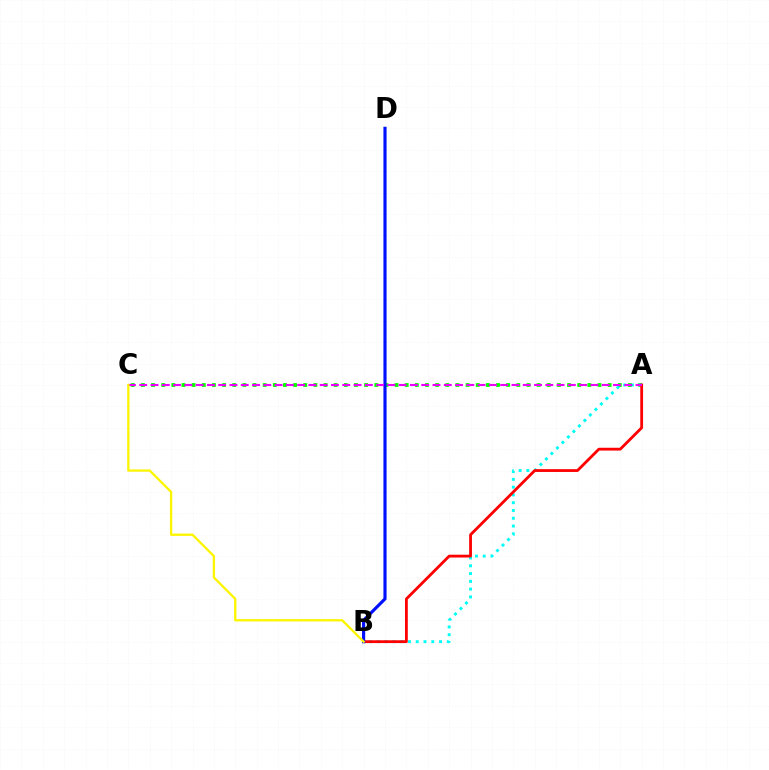{('A', 'C'): [{'color': '#08ff00', 'line_style': 'dotted', 'thickness': 2.76}, {'color': '#ee00ff', 'line_style': 'dashed', 'thickness': 1.53}], ('A', 'B'): [{'color': '#00fff6', 'line_style': 'dotted', 'thickness': 2.11}, {'color': '#ff0000', 'line_style': 'solid', 'thickness': 2.02}], ('B', 'D'): [{'color': '#0010ff', 'line_style': 'solid', 'thickness': 2.27}], ('B', 'C'): [{'color': '#fcf500', 'line_style': 'solid', 'thickness': 1.67}]}